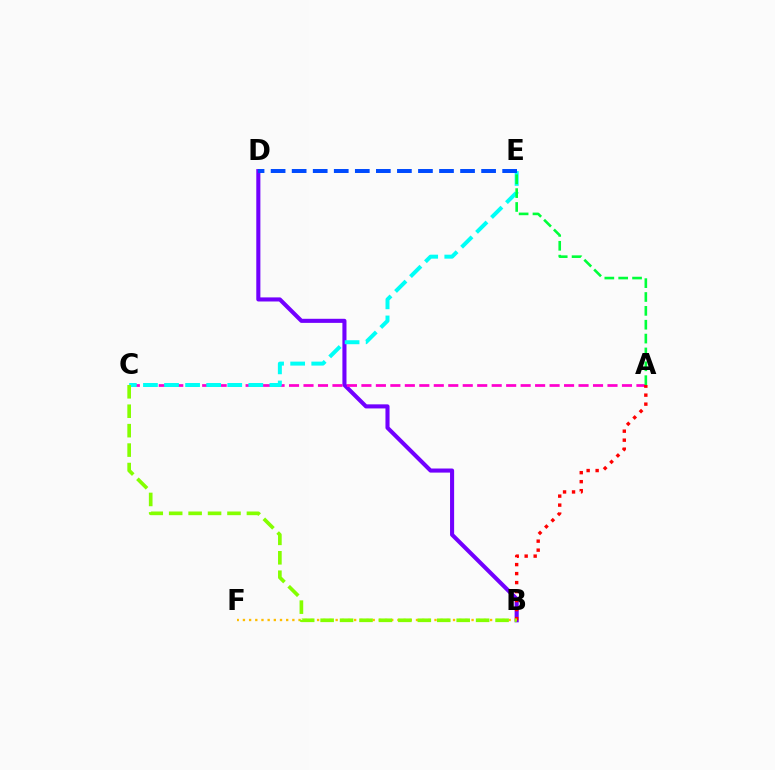{('B', 'D'): [{'color': '#7200ff', 'line_style': 'solid', 'thickness': 2.94}], ('A', 'C'): [{'color': '#ff00cf', 'line_style': 'dashed', 'thickness': 1.97}], ('C', 'E'): [{'color': '#00fff6', 'line_style': 'dashed', 'thickness': 2.86}], ('A', 'B'): [{'color': '#ff0000', 'line_style': 'dotted', 'thickness': 2.44}], ('D', 'E'): [{'color': '#004bff', 'line_style': 'dashed', 'thickness': 2.86}], ('A', 'E'): [{'color': '#00ff39', 'line_style': 'dashed', 'thickness': 1.88}], ('B', 'F'): [{'color': '#ffbd00', 'line_style': 'dotted', 'thickness': 1.68}], ('B', 'C'): [{'color': '#84ff00', 'line_style': 'dashed', 'thickness': 2.64}]}